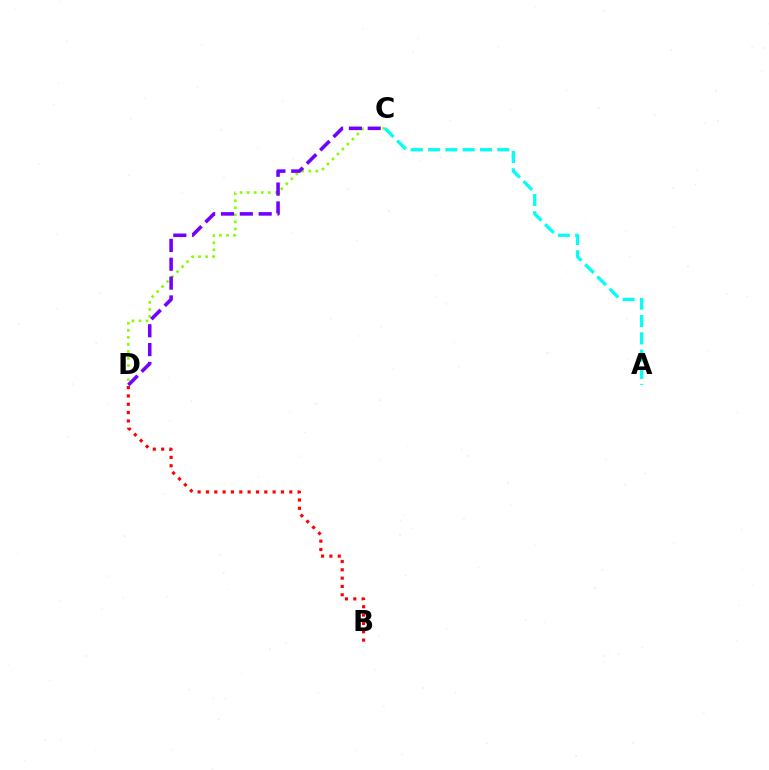{('C', 'D'): [{'color': '#84ff00', 'line_style': 'dotted', 'thickness': 1.91}, {'color': '#7200ff', 'line_style': 'dashed', 'thickness': 2.56}], ('B', 'D'): [{'color': '#ff0000', 'line_style': 'dotted', 'thickness': 2.27}], ('A', 'C'): [{'color': '#00fff6', 'line_style': 'dashed', 'thickness': 2.35}]}